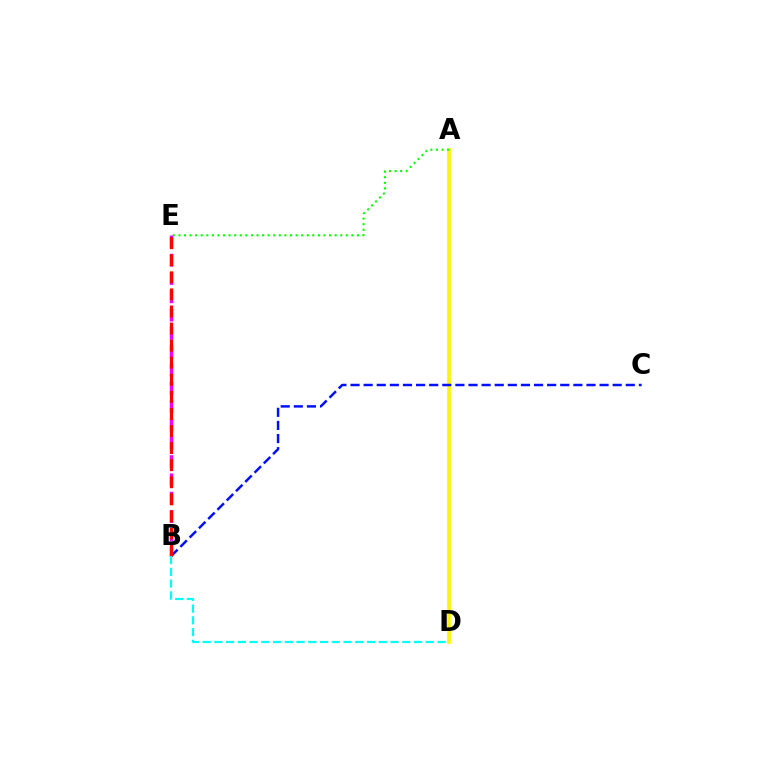{('A', 'D'): [{'color': '#fcf500', 'line_style': 'solid', 'thickness': 2.59}], ('A', 'E'): [{'color': '#08ff00', 'line_style': 'dotted', 'thickness': 1.52}], ('B', 'E'): [{'color': '#ee00ff', 'line_style': 'dashed', 'thickness': 2.49}, {'color': '#ff0000', 'line_style': 'dashed', 'thickness': 2.32}], ('B', 'C'): [{'color': '#0010ff', 'line_style': 'dashed', 'thickness': 1.78}], ('B', 'D'): [{'color': '#00fff6', 'line_style': 'dashed', 'thickness': 1.6}]}